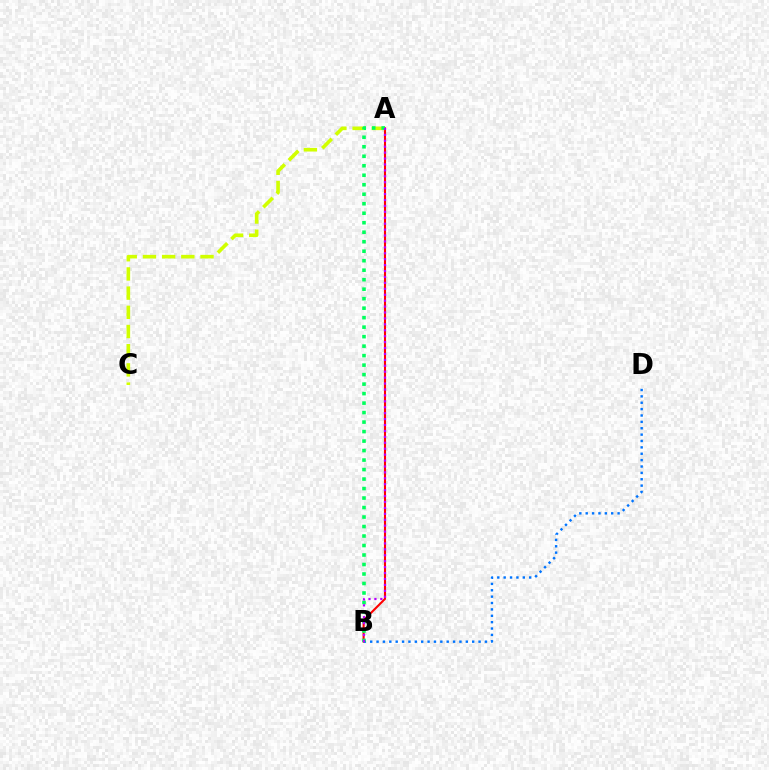{('A', 'B'): [{'color': '#ff0000', 'line_style': 'solid', 'thickness': 1.51}, {'color': '#00ff5c', 'line_style': 'dotted', 'thickness': 2.58}, {'color': '#b900ff', 'line_style': 'dotted', 'thickness': 1.61}], ('A', 'C'): [{'color': '#d1ff00', 'line_style': 'dashed', 'thickness': 2.61}], ('B', 'D'): [{'color': '#0074ff', 'line_style': 'dotted', 'thickness': 1.73}]}